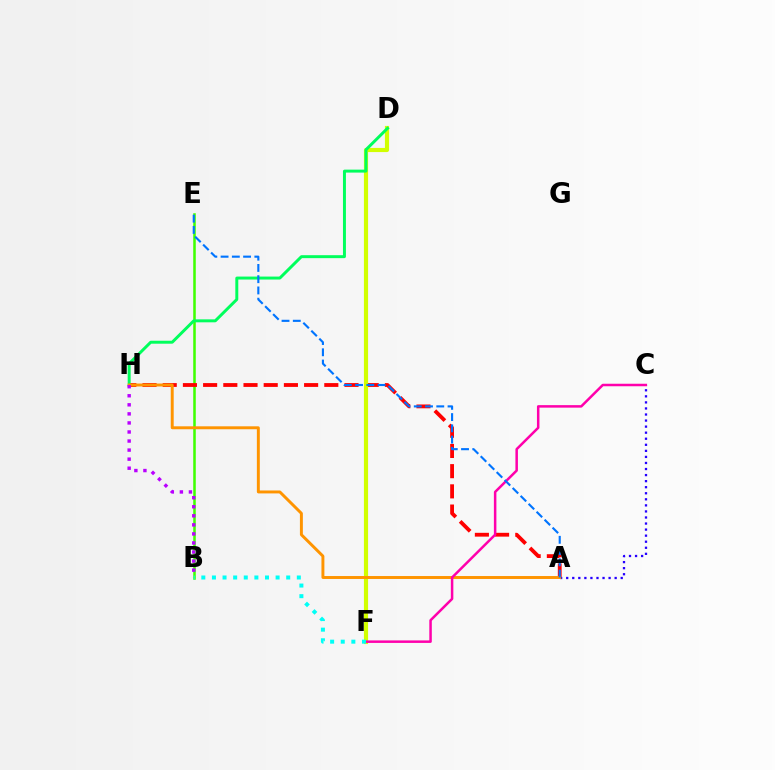{('B', 'E'): [{'color': '#3dff00', 'line_style': 'solid', 'thickness': 1.82}], ('A', 'H'): [{'color': '#ff0000', 'line_style': 'dashed', 'thickness': 2.74}, {'color': '#ff9400', 'line_style': 'solid', 'thickness': 2.12}], ('D', 'F'): [{'color': '#d1ff00', 'line_style': 'solid', 'thickness': 2.99}], ('A', 'C'): [{'color': '#2500ff', 'line_style': 'dotted', 'thickness': 1.65}], ('D', 'H'): [{'color': '#00ff5c', 'line_style': 'solid', 'thickness': 2.13}], ('C', 'F'): [{'color': '#ff00ac', 'line_style': 'solid', 'thickness': 1.8}], ('A', 'E'): [{'color': '#0074ff', 'line_style': 'dashed', 'thickness': 1.53}], ('B', 'F'): [{'color': '#00fff6', 'line_style': 'dotted', 'thickness': 2.88}], ('B', 'H'): [{'color': '#b900ff', 'line_style': 'dotted', 'thickness': 2.46}]}